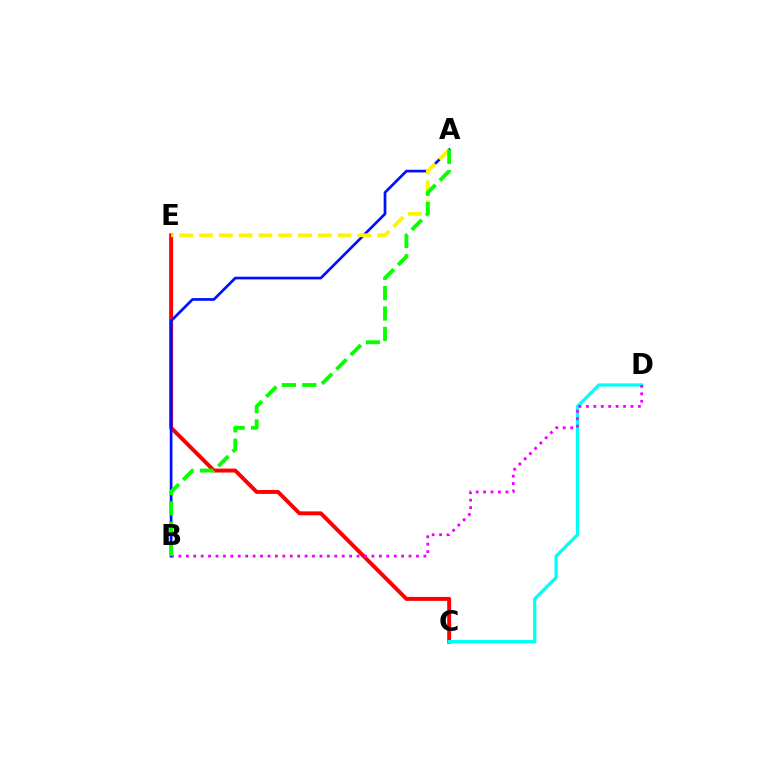{('C', 'E'): [{'color': '#ff0000', 'line_style': 'solid', 'thickness': 2.83}], ('C', 'D'): [{'color': '#00fff6', 'line_style': 'solid', 'thickness': 2.36}], ('B', 'D'): [{'color': '#ee00ff', 'line_style': 'dotted', 'thickness': 2.02}], ('A', 'B'): [{'color': '#0010ff', 'line_style': 'solid', 'thickness': 1.95}, {'color': '#08ff00', 'line_style': 'dashed', 'thickness': 2.77}], ('A', 'E'): [{'color': '#fcf500', 'line_style': 'dashed', 'thickness': 2.69}]}